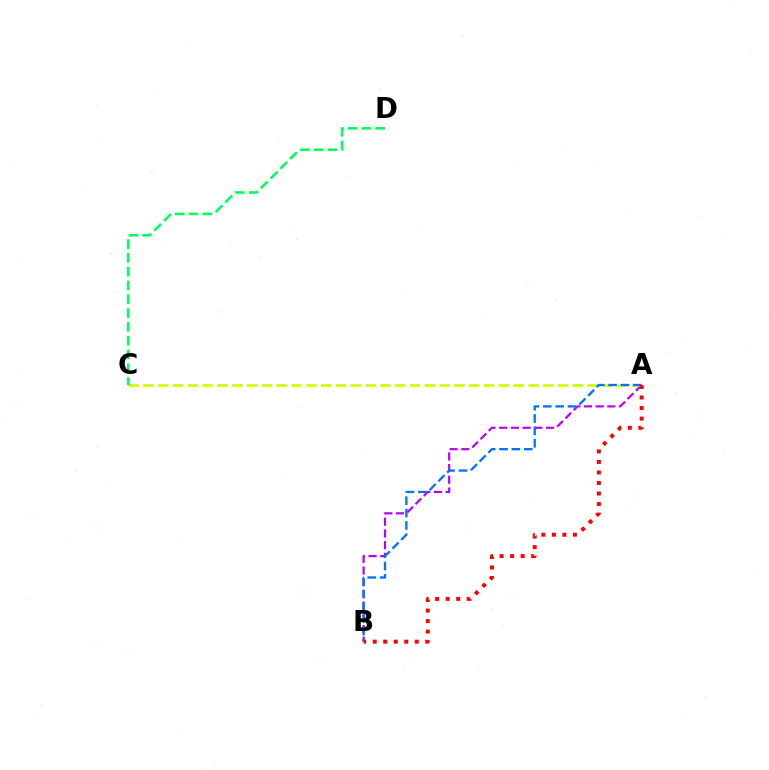{('A', 'B'): [{'color': '#b900ff', 'line_style': 'dashed', 'thickness': 1.59}, {'color': '#0074ff', 'line_style': 'dashed', 'thickness': 1.68}, {'color': '#ff0000', 'line_style': 'dotted', 'thickness': 2.86}], ('A', 'C'): [{'color': '#d1ff00', 'line_style': 'dashed', 'thickness': 2.01}], ('C', 'D'): [{'color': '#00ff5c', 'line_style': 'dashed', 'thickness': 1.87}]}